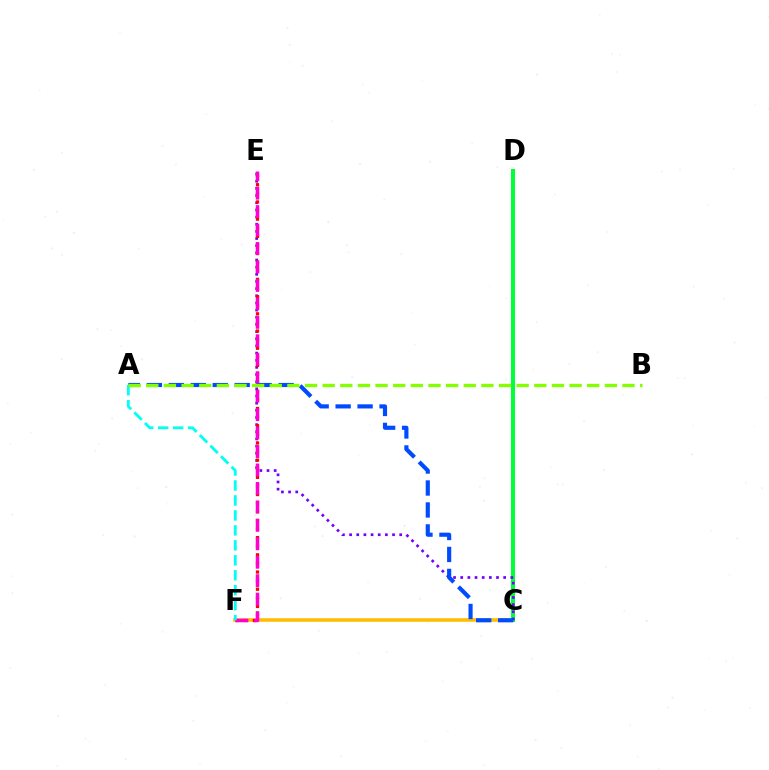{('C', 'F'): [{'color': '#ffbd00', 'line_style': 'solid', 'thickness': 2.56}], ('C', 'D'): [{'color': '#00ff39', 'line_style': 'solid', 'thickness': 2.89}], ('C', 'E'): [{'color': '#7200ff', 'line_style': 'dotted', 'thickness': 1.94}], ('E', 'F'): [{'color': '#ff0000', 'line_style': 'dotted', 'thickness': 2.34}, {'color': '#ff00cf', 'line_style': 'dashed', 'thickness': 2.51}], ('A', 'C'): [{'color': '#004bff', 'line_style': 'dashed', 'thickness': 2.98}], ('A', 'F'): [{'color': '#00fff6', 'line_style': 'dashed', 'thickness': 2.03}], ('A', 'B'): [{'color': '#84ff00', 'line_style': 'dashed', 'thickness': 2.4}]}